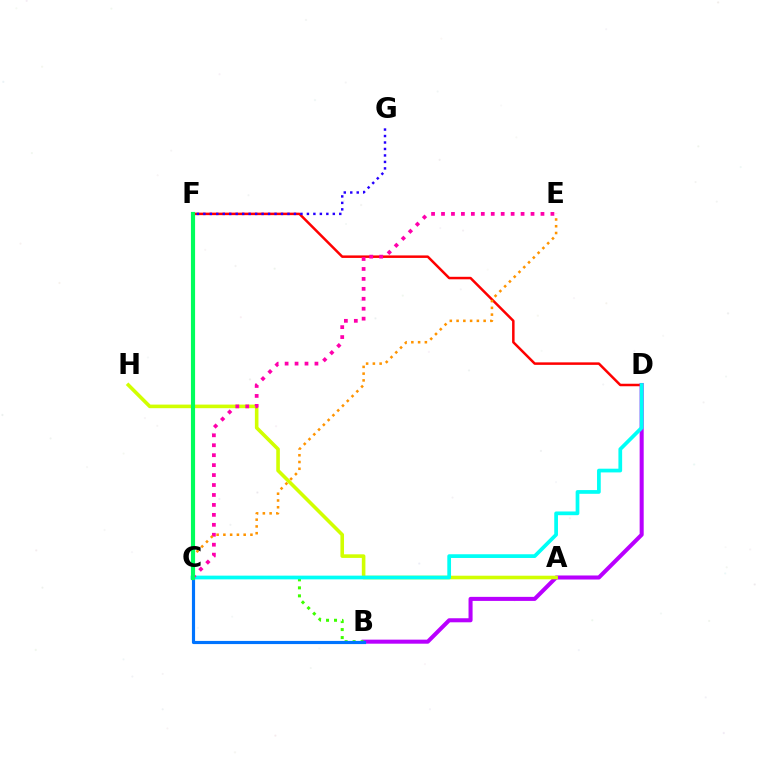{('D', 'F'): [{'color': '#ff0000', 'line_style': 'solid', 'thickness': 1.8}], ('B', 'D'): [{'color': '#b900ff', 'line_style': 'solid', 'thickness': 2.91}], ('A', 'H'): [{'color': '#d1ff00', 'line_style': 'solid', 'thickness': 2.59}], ('F', 'G'): [{'color': '#2500ff', 'line_style': 'dotted', 'thickness': 1.76}], ('B', 'C'): [{'color': '#3dff00', 'line_style': 'dotted', 'thickness': 2.17}, {'color': '#0074ff', 'line_style': 'solid', 'thickness': 2.27}], ('C', 'D'): [{'color': '#00fff6', 'line_style': 'solid', 'thickness': 2.68}], ('C', 'E'): [{'color': '#ff00ac', 'line_style': 'dotted', 'thickness': 2.7}, {'color': '#ff9400', 'line_style': 'dotted', 'thickness': 1.84}], ('C', 'F'): [{'color': '#00ff5c', 'line_style': 'solid', 'thickness': 2.99}]}